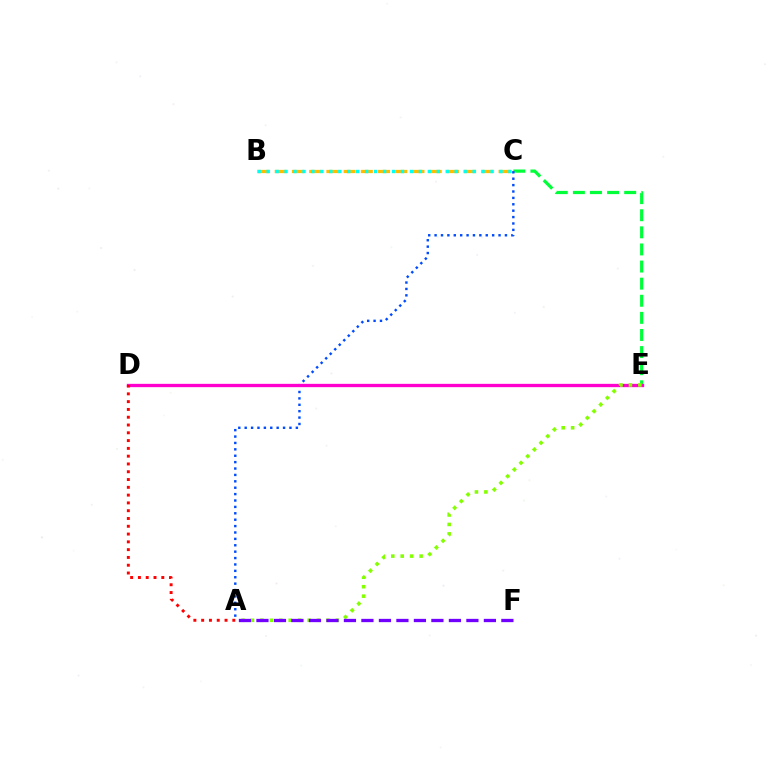{('B', 'C'): [{'color': '#ffbd00', 'line_style': 'dashed', 'thickness': 2.34}, {'color': '#00fff6', 'line_style': 'dotted', 'thickness': 2.43}], ('C', 'E'): [{'color': '#00ff39', 'line_style': 'dashed', 'thickness': 2.32}], ('A', 'C'): [{'color': '#004bff', 'line_style': 'dotted', 'thickness': 1.74}], ('D', 'E'): [{'color': '#ff00cf', 'line_style': 'solid', 'thickness': 2.39}], ('A', 'D'): [{'color': '#ff0000', 'line_style': 'dotted', 'thickness': 2.12}], ('A', 'E'): [{'color': '#84ff00', 'line_style': 'dotted', 'thickness': 2.57}], ('A', 'F'): [{'color': '#7200ff', 'line_style': 'dashed', 'thickness': 2.38}]}